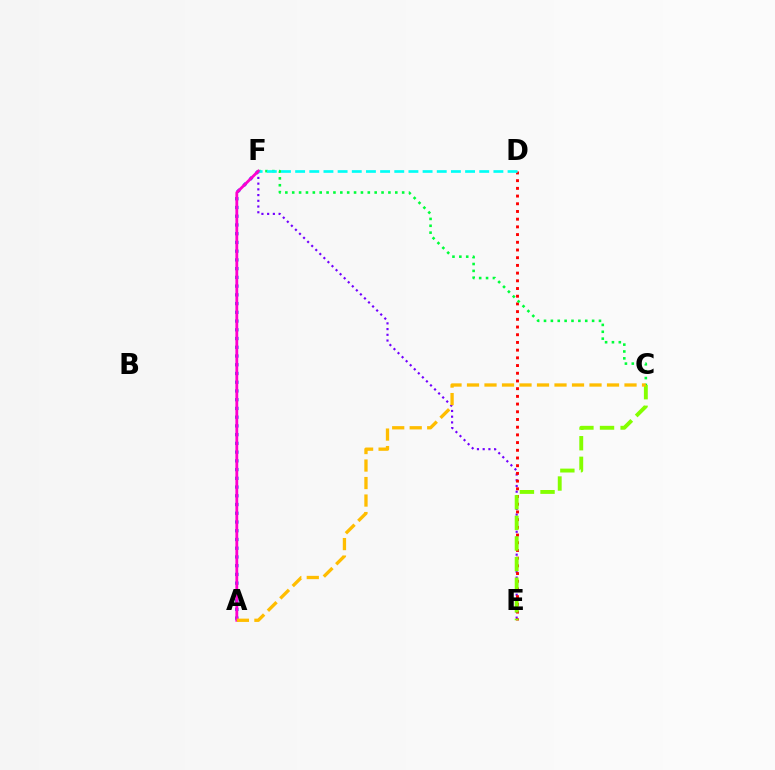{('E', 'F'): [{'color': '#7200ff', 'line_style': 'dotted', 'thickness': 1.56}], ('A', 'F'): [{'color': '#004bff', 'line_style': 'dotted', 'thickness': 2.37}, {'color': '#ff00cf', 'line_style': 'solid', 'thickness': 2.02}], ('D', 'E'): [{'color': '#ff0000', 'line_style': 'dotted', 'thickness': 2.09}], ('C', 'E'): [{'color': '#84ff00', 'line_style': 'dashed', 'thickness': 2.8}], ('C', 'F'): [{'color': '#00ff39', 'line_style': 'dotted', 'thickness': 1.87}], ('D', 'F'): [{'color': '#00fff6', 'line_style': 'dashed', 'thickness': 1.92}], ('A', 'C'): [{'color': '#ffbd00', 'line_style': 'dashed', 'thickness': 2.38}]}